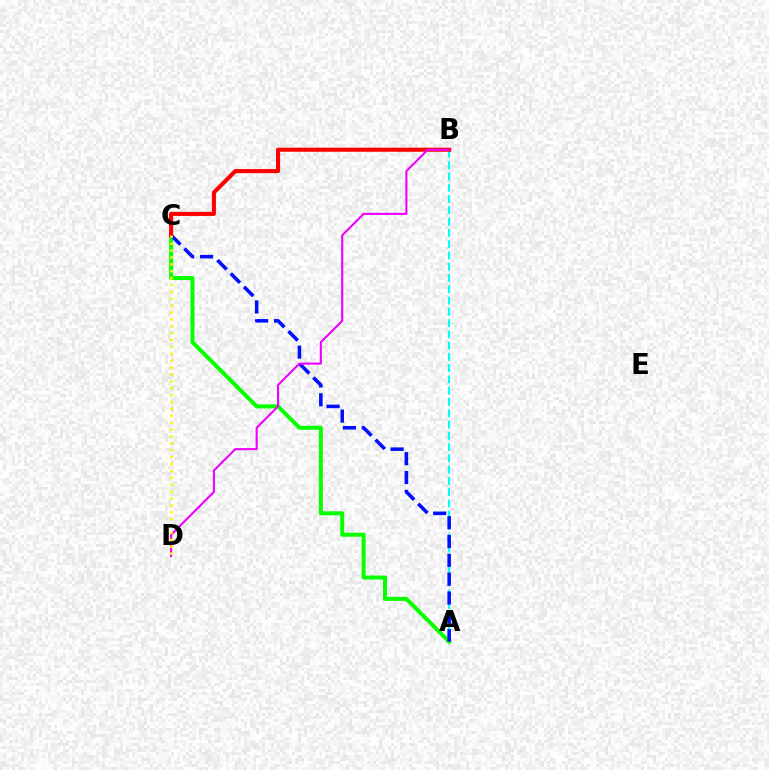{('A', 'B'): [{'color': '#00fff6', 'line_style': 'dashed', 'thickness': 1.53}], ('A', 'C'): [{'color': '#08ff00', 'line_style': 'solid', 'thickness': 2.89}, {'color': '#0010ff', 'line_style': 'dashed', 'thickness': 2.56}], ('B', 'C'): [{'color': '#ff0000', 'line_style': 'solid', 'thickness': 2.94}], ('B', 'D'): [{'color': '#ee00ff', 'line_style': 'solid', 'thickness': 1.51}], ('C', 'D'): [{'color': '#fcf500', 'line_style': 'dotted', 'thickness': 1.87}]}